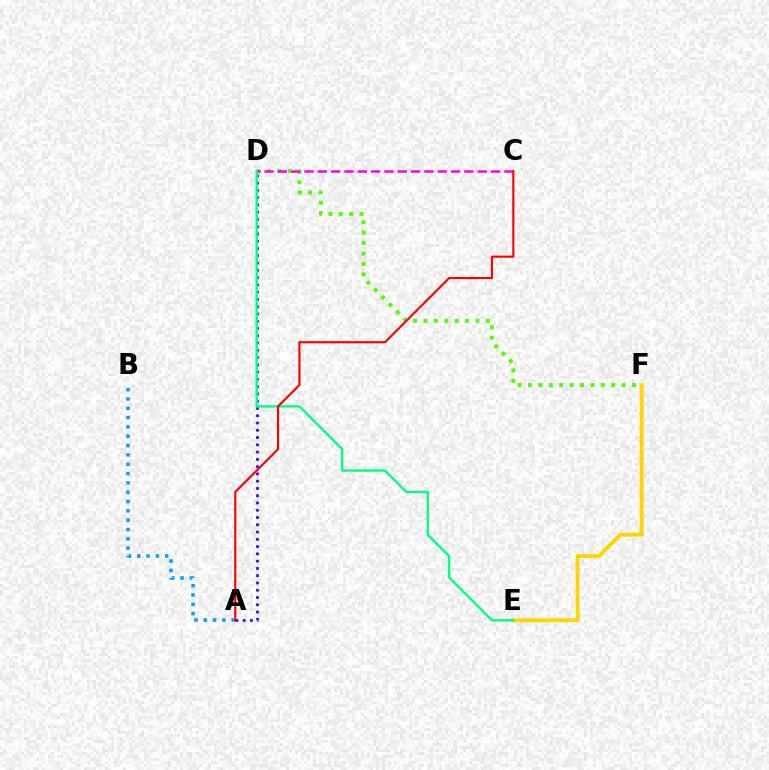{('D', 'F'): [{'color': '#4fff00', 'line_style': 'dotted', 'thickness': 2.83}], ('A', 'D'): [{'color': '#3700ff', 'line_style': 'dotted', 'thickness': 1.98}], ('E', 'F'): [{'color': '#ffd500', 'line_style': 'solid', 'thickness': 2.76}], ('A', 'B'): [{'color': '#009eff', 'line_style': 'dotted', 'thickness': 2.53}], ('C', 'D'): [{'color': '#ff00ed', 'line_style': 'dashed', 'thickness': 1.81}], ('D', 'E'): [{'color': '#00ff86', 'line_style': 'solid', 'thickness': 1.7}], ('A', 'C'): [{'color': '#ff0000', 'line_style': 'solid', 'thickness': 1.55}]}